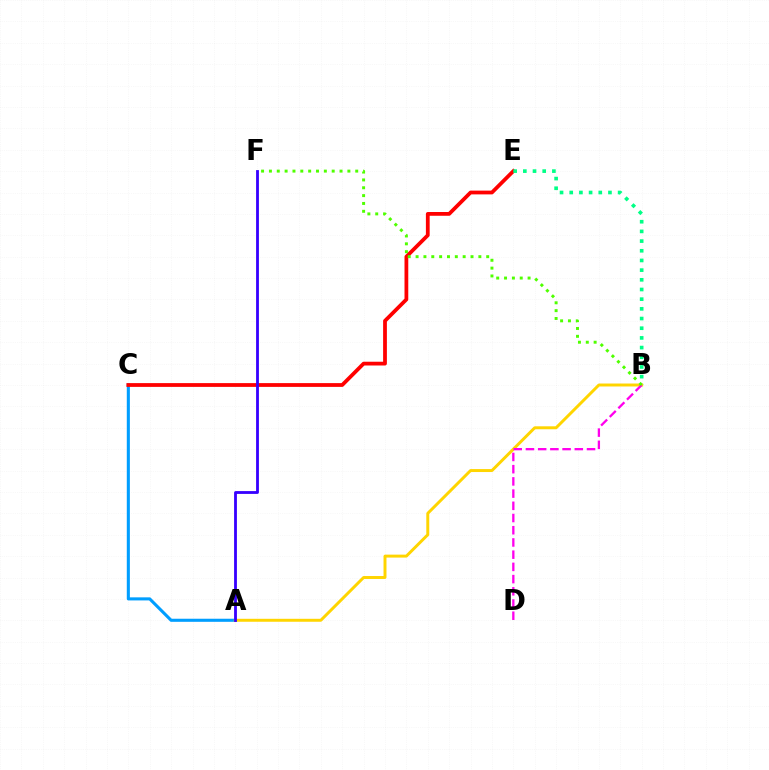{('A', 'C'): [{'color': '#009eff', 'line_style': 'solid', 'thickness': 2.22}], ('C', 'E'): [{'color': '#ff0000', 'line_style': 'solid', 'thickness': 2.72}], ('B', 'E'): [{'color': '#00ff86', 'line_style': 'dotted', 'thickness': 2.63}], ('A', 'B'): [{'color': '#ffd500', 'line_style': 'solid', 'thickness': 2.13}], ('A', 'F'): [{'color': '#3700ff', 'line_style': 'solid', 'thickness': 2.03}], ('B', 'D'): [{'color': '#ff00ed', 'line_style': 'dashed', 'thickness': 1.66}], ('B', 'F'): [{'color': '#4fff00', 'line_style': 'dotted', 'thickness': 2.13}]}